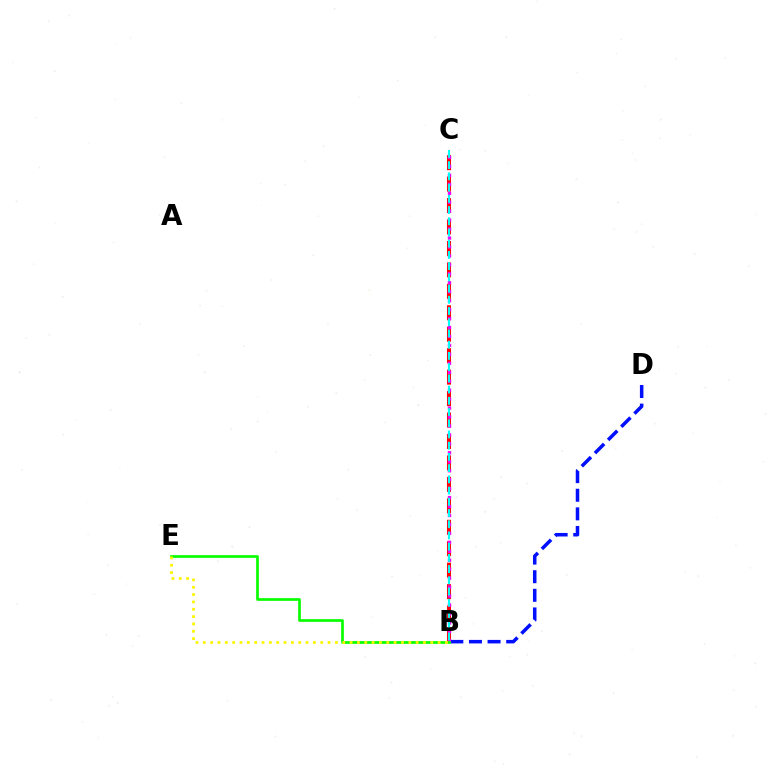{('B', 'D'): [{'color': '#0010ff', 'line_style': 'dashed', 'thickness': 2.53}], ('B', 'C'): [{'color': '#ff0000', 'line_style': 'dashed', 'thickness': 2.91}, {'color': '#ee00ff', 'line_style': 'dotted', 'thickness': 2.43}, {'color': '#00fff6', 'line_style': 'dashed', 'thickness': 1.52}], ('B', 'E'): [{'color': '#08ff00', 'line_style': 'solid', 'thickness': 1.94}, {'color': '#fcf500', 'line_style': 'dotted', 'thickness': 1.99}]}